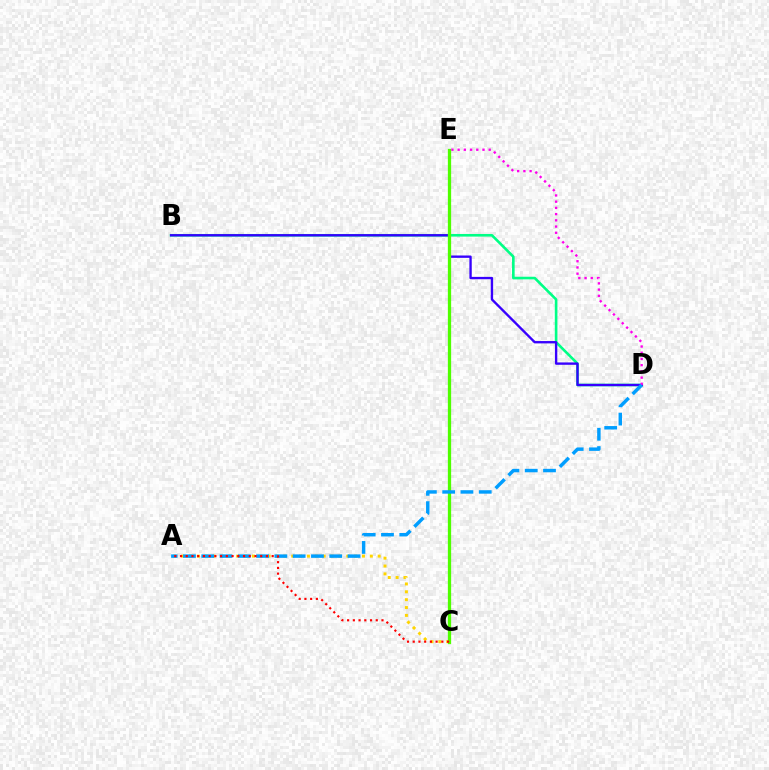{('B', 'D'): [{'color': '#00ff86', 'line_style': 'solid', 'thickness': 1.89}, {'color': '#3700ff', 'line_style': 'solid', 'thickness': 1.7}], ('A', 'C'): [{'color': '#ffd500', 'line_style': 'dotted', 'thickness': 2.14}, {'color': '#ff0000', 'line_style': 'dotted', 'thickness': 1.56}], ('D', 'E'): [{'color': '#ff00ed', 'line_style': 'dotted', 'thickness': 1.69}], ('C', 'E'): [{'color': '#4fff00', 'line_style': 'solid', 'thickness': 2.36}], ('A', 'D'): [{'color': '#009eff', 'line_style': 'dashed', 'thickness': 2.48}]}